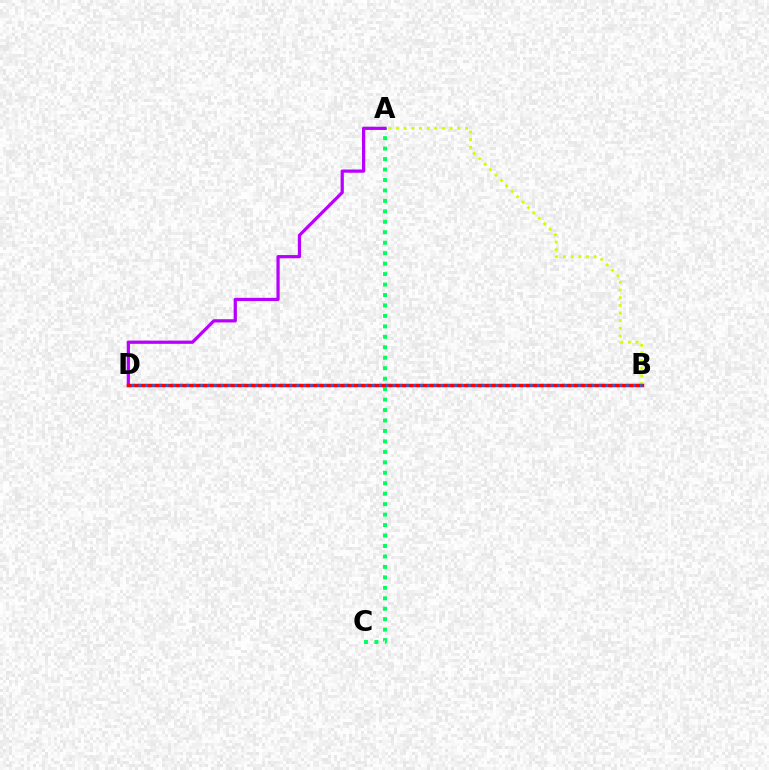{('A', 'C'): [{'color': '#00ff5c', 'line_style': 'dotted', 'thickness': 2.84}], ('A', 'D'): [{'color': '#b900ff', 'line_style': 'solid', 'thickness': 2.33}], ('A', 'B'): [{'color': '#d1ff00', 'line_style': 'dotted', 'thickness': 2.08}], ('B', 'D'): [{'color': '#ff0000', 'line_style': 'solid', 'thickness': 2.51}, {'color': '#0074ff', 'line_style': 'dotted', 'thickness': 1.87}]}